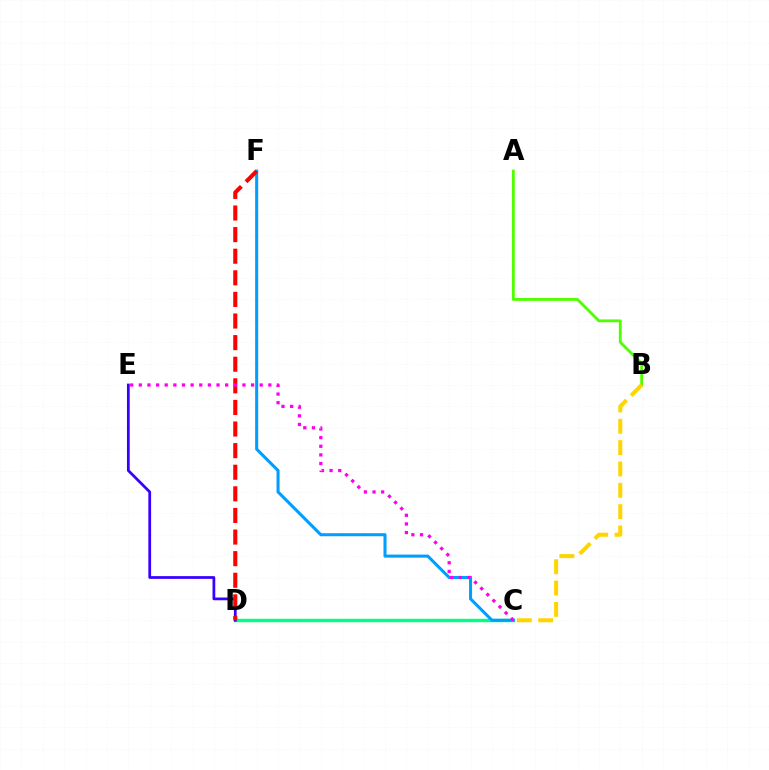{('C', 'D'): [{'color': '#00ff86', 'line_style': 'solid', 'thickness': 2.45}], ('C', 'F'): [{'color': '#009eff', 'line_style': 'solid', 'thickness': 2.19}], ('D', 'E'): [{'color': '#3700ff', 'line_style': 'solid', 'thickness': 1.98}], ('A', 'B'): [{'color': '#4fff00', 'line_style': 'solid', 'thickness': 2.03}], ('D', 'F'): [{'color': '#ff0000', 'line_style': 'dashed', 'thickness': 2.93}], ('C', 'E'): [{'color': '#ff00ed', 'line_style': 'dotted', 'thickness': 2.35}], ('B', 'C'): [{'color': '#ffd500', 'line_style': 'dashed', 'thickness': 2.9}]}